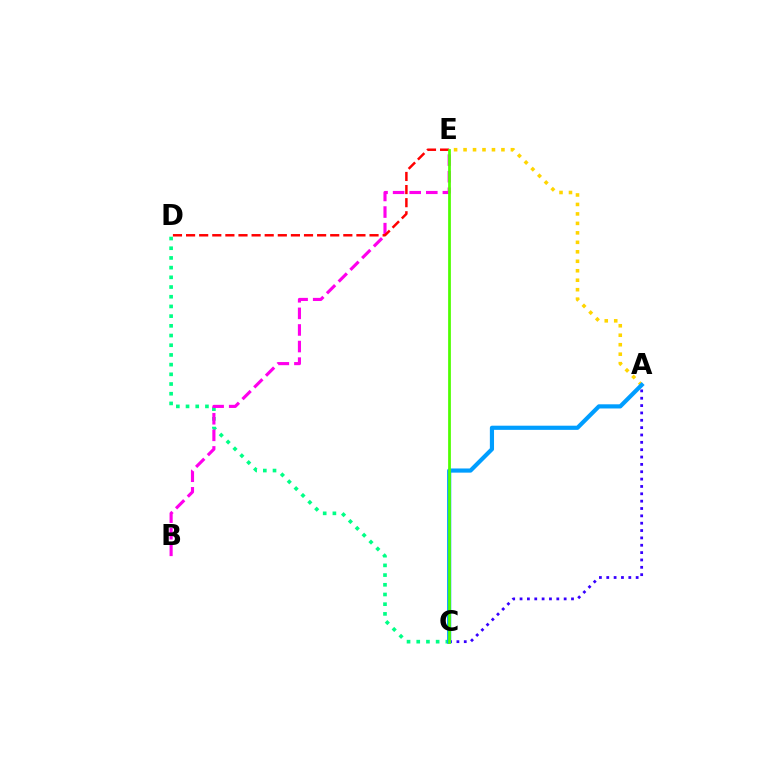{('A', 'E'): [{'color': '#ffd500', 'line_style': 'dotted', 'thickness': 2.57}], ('C', 'D'): [{'color': '#00ff86', 'line_style': 'dotted', 'thickness': 2.64}], ('B', 'E'): [{'color': '#ff00ed', 'line_style': 'dashed', 'thickness': 2.25}], ('D', 'E'): [{'color': '#ff0000', 'line_style': 'dashed', 'thickness': 1.78}], ('A', 'C'): [{'color': '#3700ff', 'line_style': 'dotted', 'thickness': 2.0}, {'color': '#009eff', 'line_style': 'solid', 'thickness': 3.0}], ('C', 'E'): [{'color': '#4fff00', 'line_style': 'solid', 'thickness': 1.98}]}